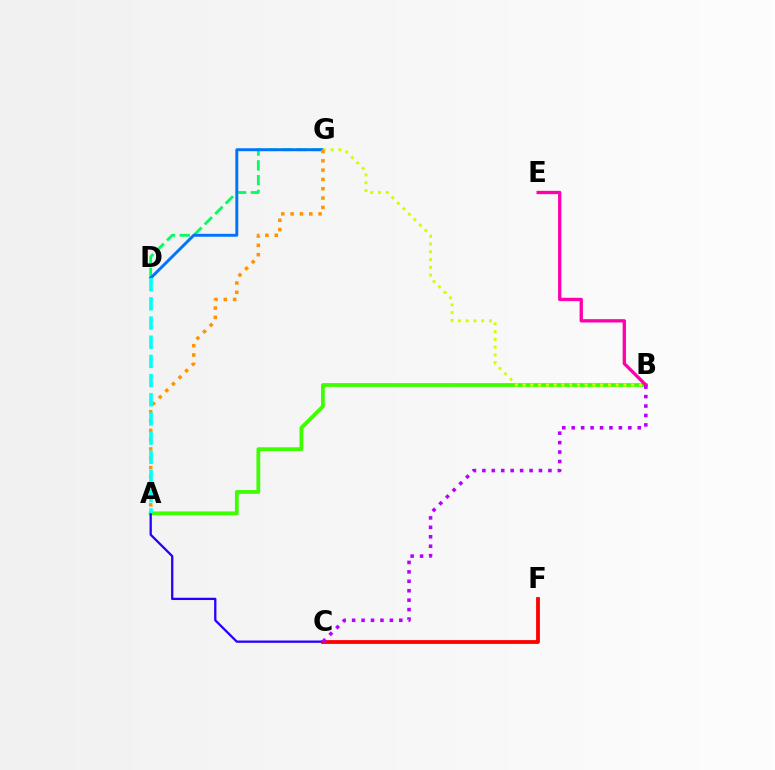{('A', 'B'): [{'color': '#3dff00', 'line_style': 'solid', 'thickness': 2.72}], ('A', 'C'): [{'color': '#2500ff', 'line_style': 'solid', 'thickness': 1.65}], ('D', 'G'): [{'color': '#00ff5c', 'line_style': 'dashed', 'thickness': 2.01}, {'color': '#0074ff', 'line_style': 'solid', 'thickness': 2.12}], ('B', 'G'): [{'color': '#d1ff00', 'line_style': 'dotted', 'thickness': 2.11}], ('A', 'G'): [{'color': '#ff9400', 'line_style': 'dotted', 'thickness': 2.53}], ('C', 'F'): [{'color': '#ff0000', 'line_style': 'solid', 'thickness': 2.74}], ('B', 'E'): [{'color': '#ff00ac', 'line_style': 'solid', 'thickness': 2.39}], ('B', 'C'): [{'color': '#b900ff', 'line_style': 'dotted', 'thickness': 2.56}], ('A', 'D'): [{'color': '#00fff6', 'line_style': 'dashed', 'thickness': 2.61}]}